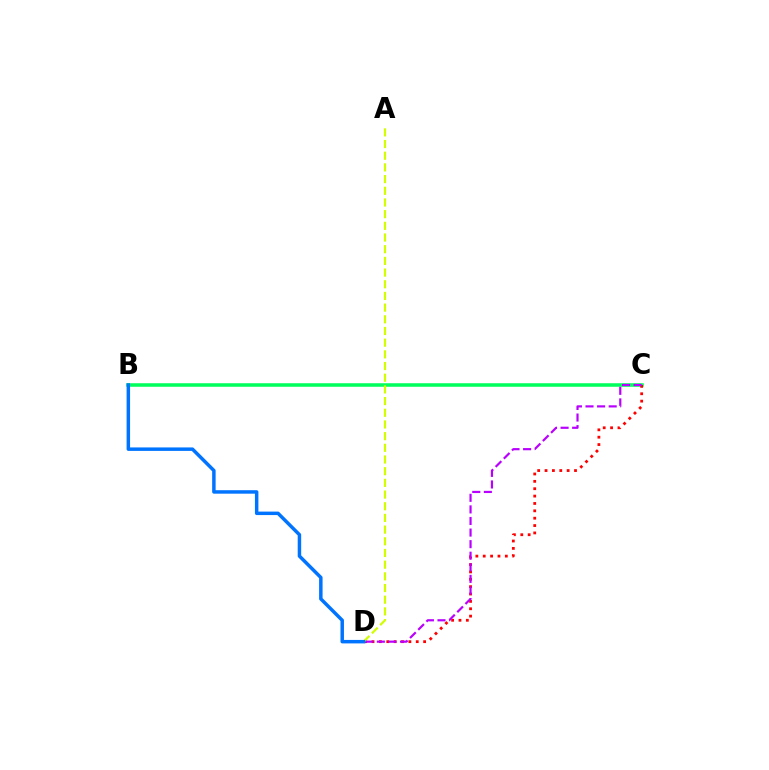{('B', 'C'): [{'color': '#00ff5c', 'line_style': 'solid', 'thickness': 2.54}], ('C', 'D'): [{'color': '#ff0000', 'line_style': 'dotted', 'thickness': 2.0}, {'color': '#b900ff', 'line_style': 'dashed', 'thickness': 1.57}], ('A', 'D'): [{'color': '#d1ff00', 'line_style': 'dashed', 'thickness': 1.59}], ('B', 'D'): [{'color': '#0074ff', 'line_style': 'solid', 'thickness': 2.5}]}